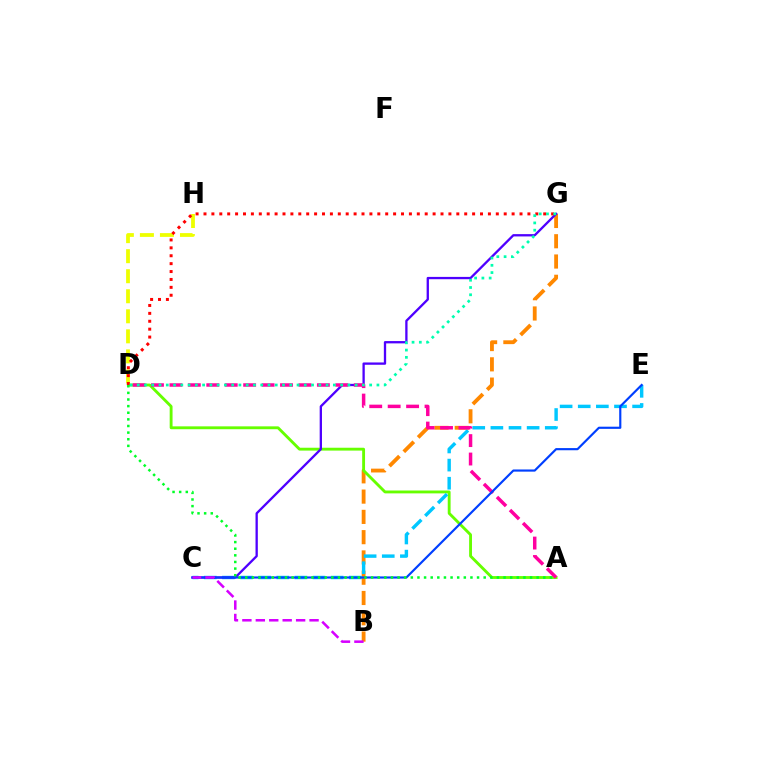{('B', 'G'): [{'color': '#ff8800', 'line_style': 'dashed', 'thickness': 2.75}], ('A', 'D'): [{'color': '#66ff00', 'line_style': 'solid', 'thickness': 2.06}, {'color': '#ff00a0', 'line_style': 'dashed', 'thickness': 2.5}, {'color': '#00ff27', 'line_style': 'dotted', 'thickness': 1.8}], ('C', 'E'): [{'color': '#00c7ff', 'line_style': 'dashed', 'thickness': 2.46}, {'color': '#003fff', 'line_style': 'solid', 'thickness': 1.56}], ('C', 'G'): [{'color': '#4f00ff', 'line_style': 'solid', 'thickness': 1.66}], ('D', 'H'): [{'color': '#eeff00', 'line_style': 'dashed', 'thickness': 2.72}], ('D', 'G'): [{'color': '#ff0000', 'line_style': 'dotted', 'thickness': 2.15}, {'color': '#00ffaf', 'line_style': 'dotted', 'thickness': 1.97}], ('B', 'C'): [{'color': '#d600ff', 'line_style': 'dashed', 'thickness': 1.82}]}